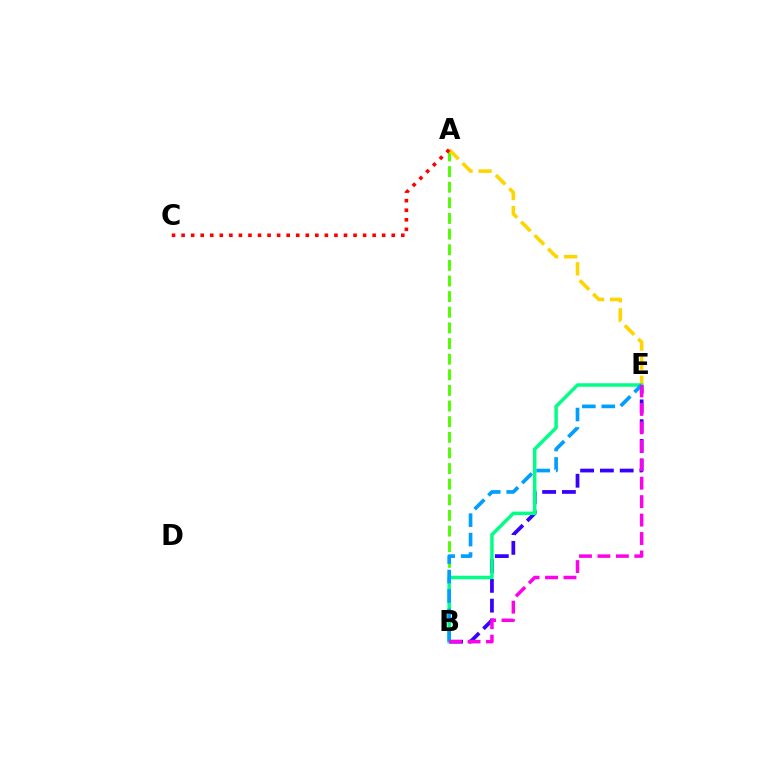{('A', 'B'): [{'color': '#4fff00', 'line_style': 'dashed', 'thickness': 2.12}], ('B', 'E'): [{'color': '#3700ff', 'line_style': 'dashed', 'thickness': 2.69}, {'color': '#00ff86', 'line_style': 'solid', 'thickness': 2.51}, {'color': '#009eff', 'line_style': 'dashed', 'thickness': 2.64}, {'color': '#ff00ed', 'line_style': 'dashed', 'thickness': 2.51}], ('A', 'E'): [{'color': '#ffd500', 'line_style': 'dashed', 'thickness': 2.59}], ('A', 'C'): [{'color': '#ff0000', 'line_style': 'dotted', 'thickness': 2.6}]}